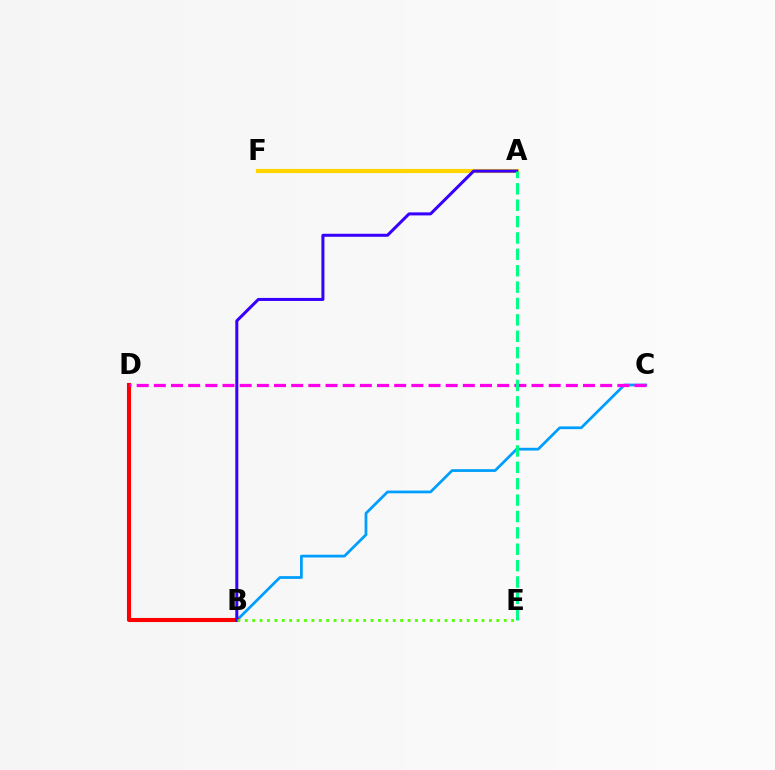{('B', 'C'): [{'color': '#009eff', 'line_style': 'solid', 'thickness': 1.98}], ('B', 'D'): [{'color': '#ff0000', 'line_style': 'solid', 'thickness': 2.94}], ('A', 'F'): [{'color': '#ffd500', 'line_style': 'solid', 'thickness': 2.99}], ('C', 'D'): [{'color': '#ff00ed', 'line_style': 'dashed', 'thickness': 2.33}], ('A', 'B'): [{'color': '#3700ff', 'line_style': 'solid', 'thickness': 2.18}], ('B', 'E'): [{'color': '#4fff00', 'line_style': 'dotted', 'thickness': 2.01}], ('A', 'E'): [{'color': '#00ff86', 'line_style': 'dashed', 'thickness': 2.23}]}